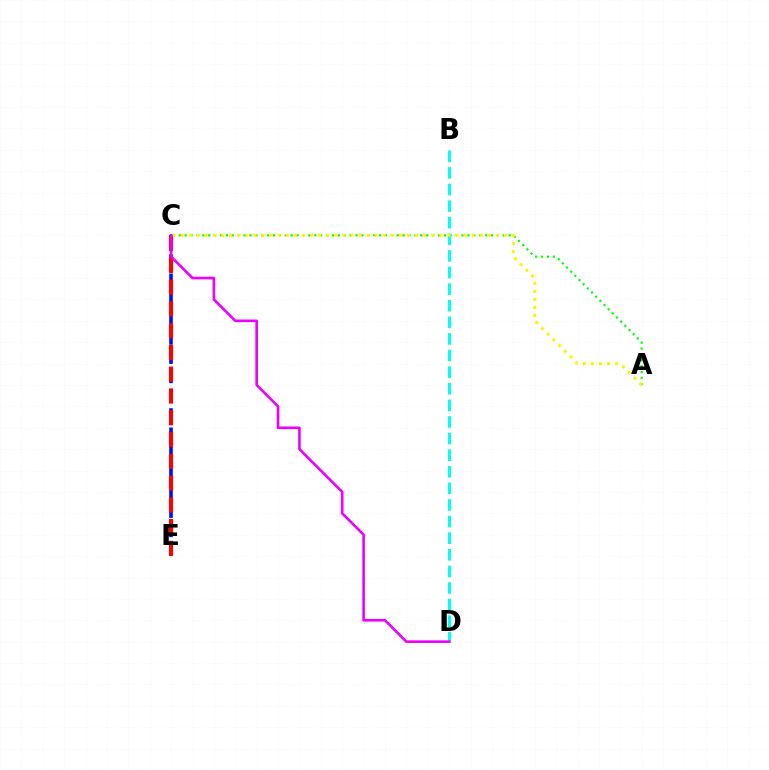{('C', 'E'): [{'color': '#0010ff', 'line_style': 'dashed', 'thickness': 2.61}, {'color': '#ff0000', 'line_style': 'dashed', 'thickness': 2.96}], ('A', 'C'): [{'color': '#08ff00', 'line_style': 'dotted', 'thickness': 1.6}, {'color': '#fcf500', 'line_style': 'dotted', 'thickness': 2.2}], ('B', 'D'): [{'color': '#00fff6', 'line_style': 'dashed', 'thickness': 2.26}], ('C', 'D'): [{'color': '#ee00ff', 'line_style': 'solid', 'thickness': 1.89}]}